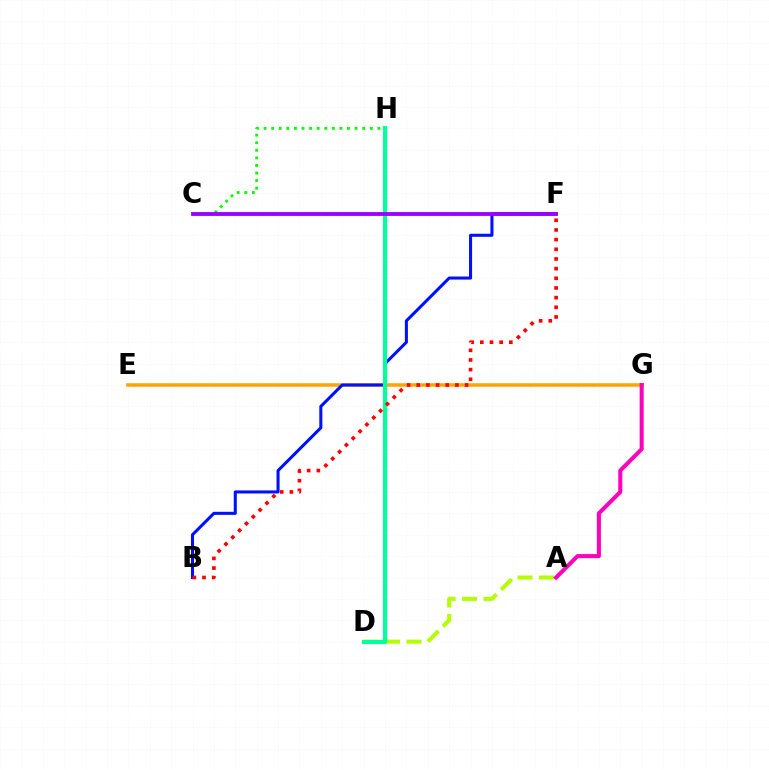{('E', 'G'): [{'color': '#ffa500', 'line_style': 'solid', 'thickness': 2.53}], ('D', 'H'): [{'color': '#00b5ff', 'line_style': 'dotted', 'thickness': 2.11}, {'color': '#00ff9d', 'line_style': 'solid', 'thickness': 2.98}], ('B', 'F'): [{'color': '#0010ff', 'line_style': 'solid', 'thickness': 2.2}, {'color': '#ff0000', 'line_style': 'dotted', 'thickness': 2.63}], ('A', 'D'): [{'color': '#b3ff00', 'line_style': 'dashed', 'thickness': 2.91}], ('C', 'H'): [{'color': '#08ff00', 'line_style': 'dotted', 'thickness': 2.06}], ('C', 'F'): [{'color': '#9b00ff', 'line_style': 'solid', 'thickness': 2.76}], ('A', 'G'): [{'color': '#ff00bd', 'line_style': 'solid', 'thickness': 2.92}]}